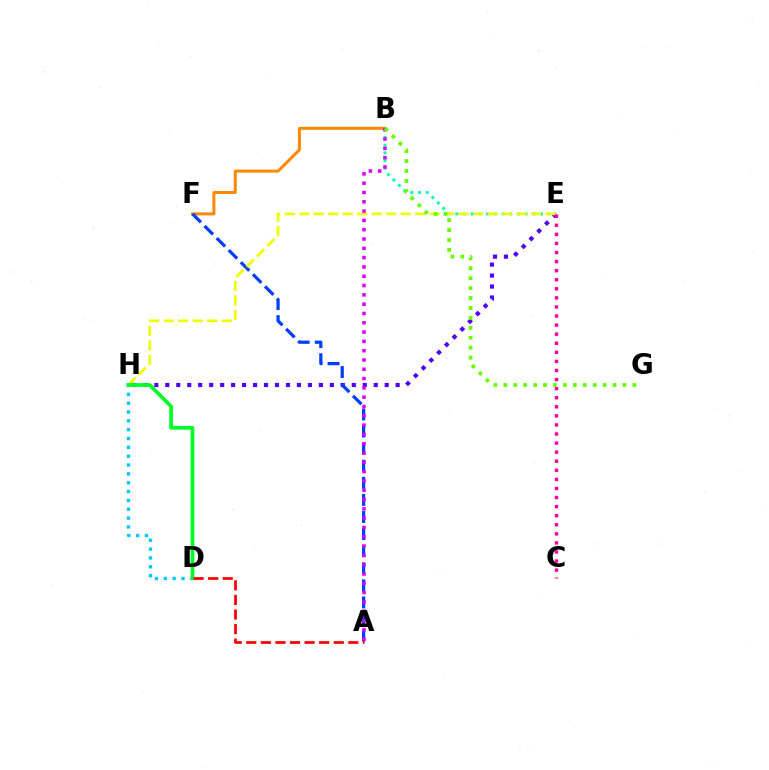{('D', 'H'): [{'color': '#00c7ff', 'line_style': 'dotted', 'thickness': 2.4}, {'color': '#00ff27', 'line_style': 'solid', 'thickness': 2.69}], ('B', 'E'): [{'color': '#00ffaf', 'line_style': 'dotted', 'thickness': 2.09}], ('E', 'H'): [{'color': '#4f00ff', 'line_style': 'dotted', 'thickness': 2.98}, {'color': '#eeff00', 'line_style': 'dashed', 'thickness': 1.97}], ('B', 'F'): [{'color': '#ff8800', 'line_style': 'solid', 'thickness': 2.16}], ('A', 'F'): [{'color': '#003fff', 'line_style': 'dashed', 'thickness': 2.32}], ('A', 'B'): [{'color': '#d600ff', 'line_style': 'dotted', 'thickness': 2.53}], ('C', 'E'): [{'color': '#ff00a0', 'line_style': 'dotted', 'thickness': 2.47}], ('A', 'D'): [{'color': '#ff0000', 'line_style': 'dashed', 'thickness': 1.98}], ('B', 'G'): [{'color': '#66ff00', 'line_style': 'dotted', 'thickness': 2.7}]}